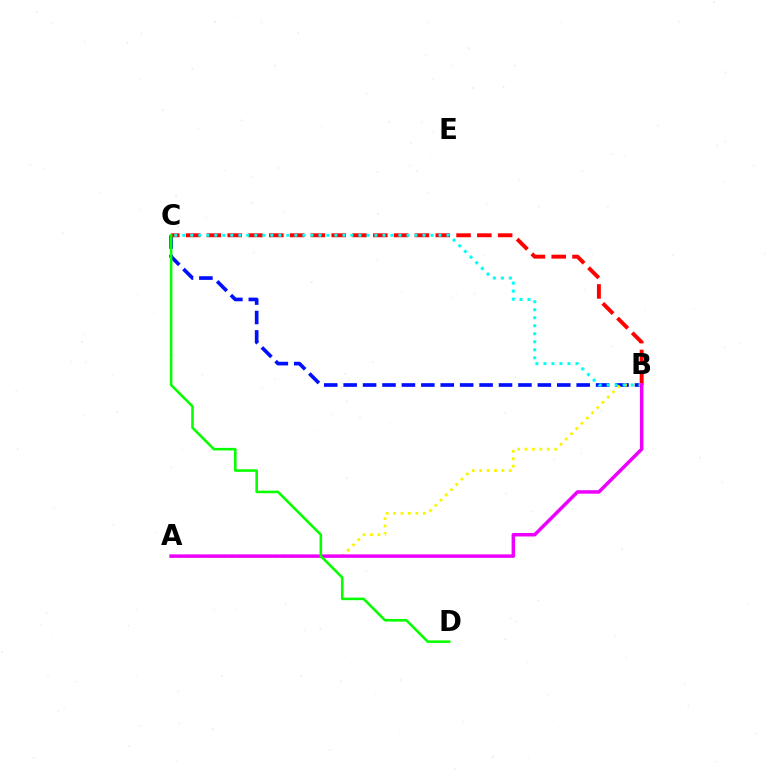{('B', 'C'): [{'color': '#0010ff', 'line_style': 'dashed', 'thickness': 2.64}, {'color': '#ff0000', 'line_style': 'dashed', 'thickness': 2.83}, {'color': '#00fff6', 'line_style': 'dotted', 'thickness': 2.18}], ('A', 'B'): [{'color': '#fcf500', 'line_style': 'dotted', 'thickness': 2.01}, {'color': '#ee00ff', 'line_style': 'solid', 'thickness': 2.51}], ('C', 'D'): [{'color': '#08ff00', 'line_style': 'solid', 'thickness': 1.85}]}